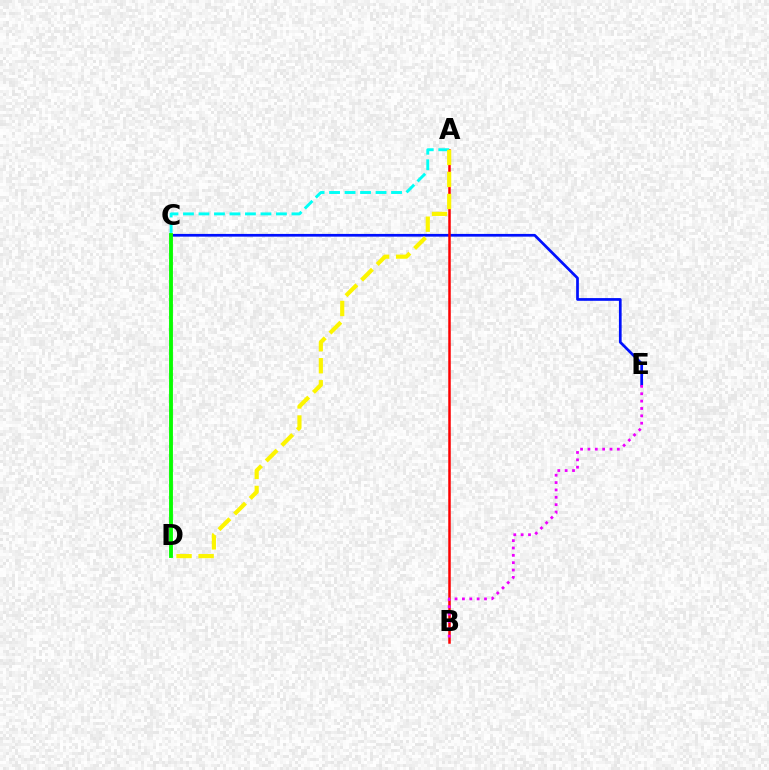{('C', 'E'): [{'color': '#0010ff', 'line_style': 'solid', 'thickness': 1.96}], ('A', 'B'): [{'color': '#ff0000', 'line_style': 'solid', 'thickness': 1.8}], ('A', 'C'): [{'color': '#00fff6', 'line_style': 'dashed', 'thickness': 2.1}], ('C', 'D'): [{'color': '#08ff00', 'line_style': 'solid', 'thickness': 2.78}], ('B', 'E'): [{'color': '#ee00ff', 'line_style': 'dotted', 'thickness': 2.0}], ('A', 'D'): [{'color': '#fcf500', 'line_style': 'dashed', 'thickness': 2.99}]}